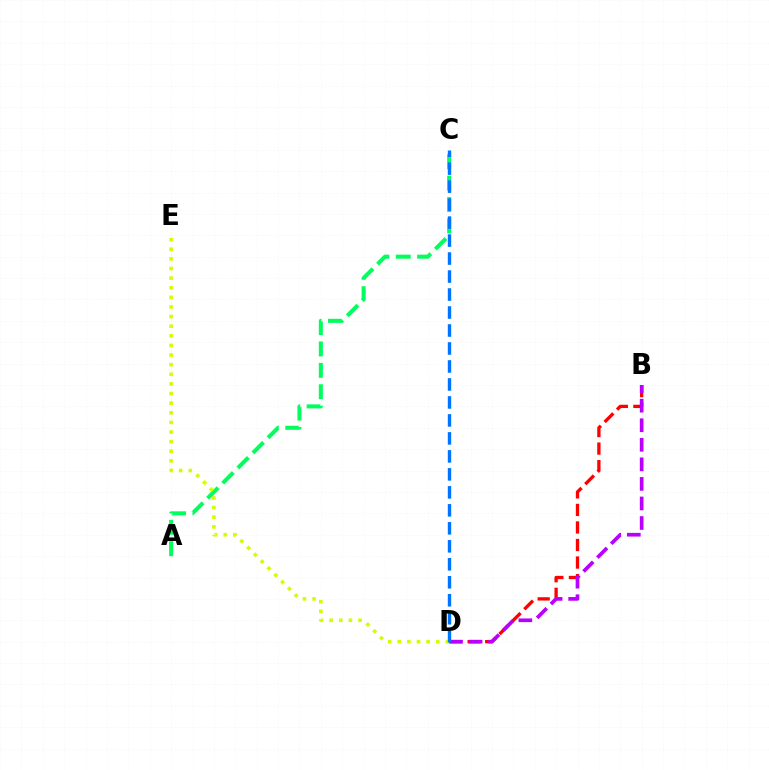{('B', 'D'): [{'color': '#ff0000', 'line_style': 'dashed', 'thickness': 2.38}, {'color': '#b900ff', 'line_style': 'dashed', 'thickness': 2.66}], ('A', 'C'): [{'color': '#00ff5c', 'line_style': 'dashed', 'thickness': 2.9}], ('D', 'E'): [{'color': '#d1ff00', 'line_style': 'dotted', 'thickness': 2.61}], ('C', 'D'): [{'color': '#0074ff', 'line_style': 'dashed', 'thickness': 2.44}]}